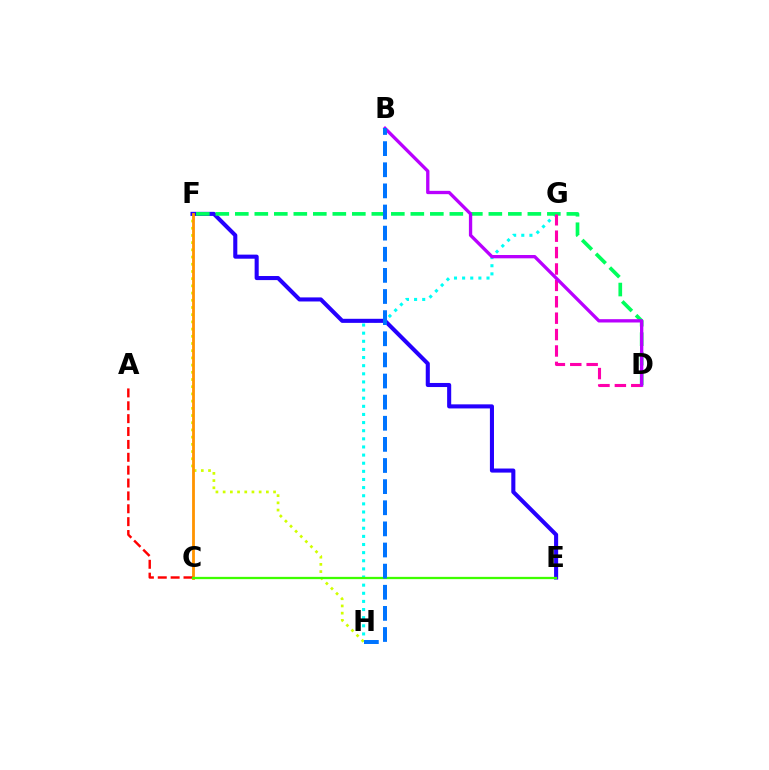{('G', 'H'): [{'color': '#00fff6', 'line_style': 'dotted', 'thickness': 2.21}], ('F', 'H'): [{'color': '#d1ff00', 'line_style': 'dotted', 'thickness': 1.96}], ('E', 'F'): [{'color': '#2500ff', 'line_style': 'solid', 'thickness': 2.93}], ('D', 'F'): [{'color': '#00ff5c', 'line_style': 'dashed', 'thickness': 2.65}], ('C', 'F'): [{'color': '#ff9400', 'line_style': 'solid', 'thickness': 2.02}], ('A', 'C'): [{'color': '#ff0000', 'line_style': 'dashed', 'thickness': 1.75}], ('C', 'E'): [{'color': '#3dff00', 'line_style': 'solid', 'thickness': 1.64}], ('D', 'G'): [{'color': '#ff00ac', 'line_style': 'dashed', 'thickness': 2.23}], ('B', 'D'): [{'color': '#b900ff', 'line_style': 'solid', 'thickness': 2.39}], ('B', 'H'): [{'color': '#0074ff', 'line_style': 'dashed', 'thickness': 2.87}]}